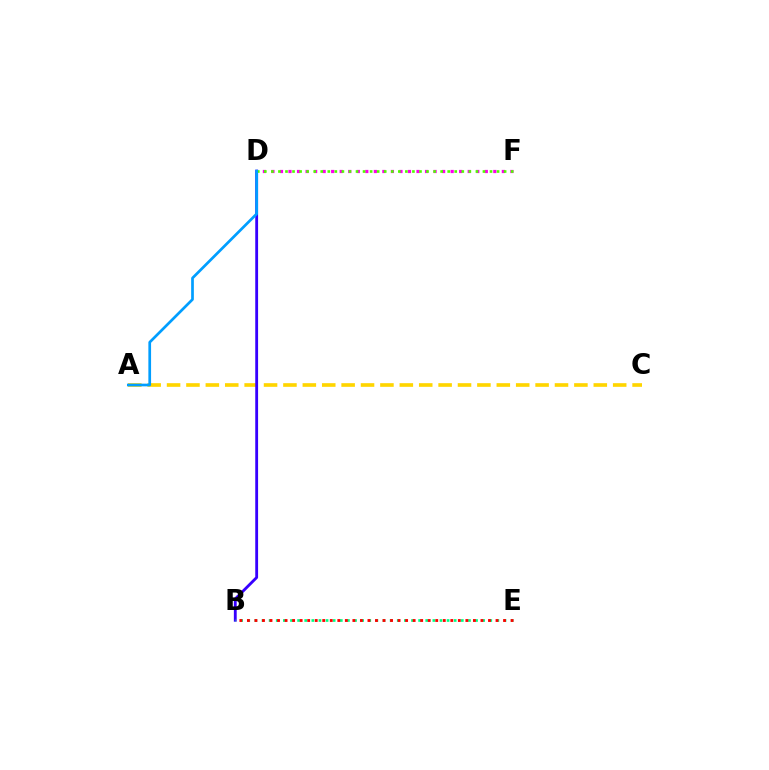{('D', 'F'): [{'color': '#ff00ed', 'line_style': 'dotted', 'thickness': 2.32}, {'color': '#4fff00', 'line_style': 'dotted', 'thickness': 1.92}], ('A', 'C'): [{'color': '#ffd500', 'line_style': 'dashed', 'thickness': 2.64}], ('B', 'D'): [{'color': '#3700ff', 'line_style': 'solid', 'thickness': 2.04}], ('A', 'D'): [{'color': '#009eff', 'line_style': 'solid', 'thickness': 1.95}], ('B', 'E'): [{'color': '#00ff86', 'line_style': 'dotted', 'thickness': 1.93}, {'color': '#ff0000', 'line_style': 'dotted', 'thickness': 2.05}]}